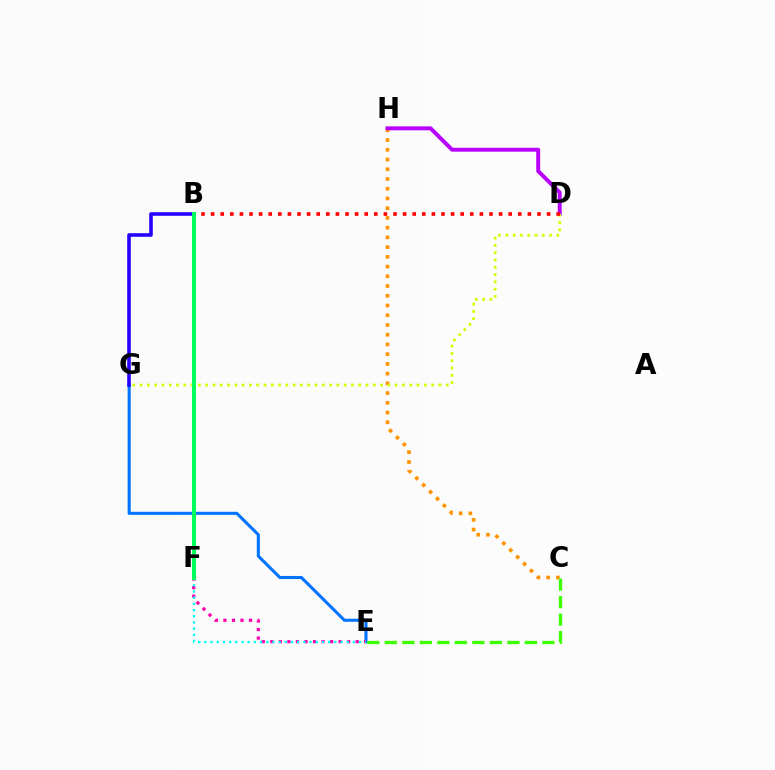{('C', 'H'): [{'color': '#ff9400', 'line_style': 'dotted', 'thickness': 2.64}], ('E', 'G'): [{'color': '#0074ff', 'line_style': 'solid', 'thickness': 2.22}], ('E', 'F'): [{'color': '#ff00ac', 'line_style': 'dotted', 'thickness': 2.32}, {'color': '#00fff6', 'line_style': 'dotted', 'thickness': 1.68}], ('D', 'H'): [{'color': '#b900ff', 'line_style': 'solid', 'thickness': 2.83}], ('C', 'E'): [{'color': '#3dff00', 'line_style': 'dashed', 'thickness': 2.38}], ('D', 'G'): [{'color': '#d1ff00', 'line_style': 'dotted', 'thickness': 1.98}], ('B', 'G'): [{'color': '#2500ff', 'line_style': 'solid', 'thickness': 2.58}], ('B', 'D'): [{'color': '#ff0000', 'line_style': 'dotted', 'thickness': 2.61}], ('B', 'F'): [{'color': '#00ff5c', 'line_style': 'solid', 'thickness': 2.86}]}